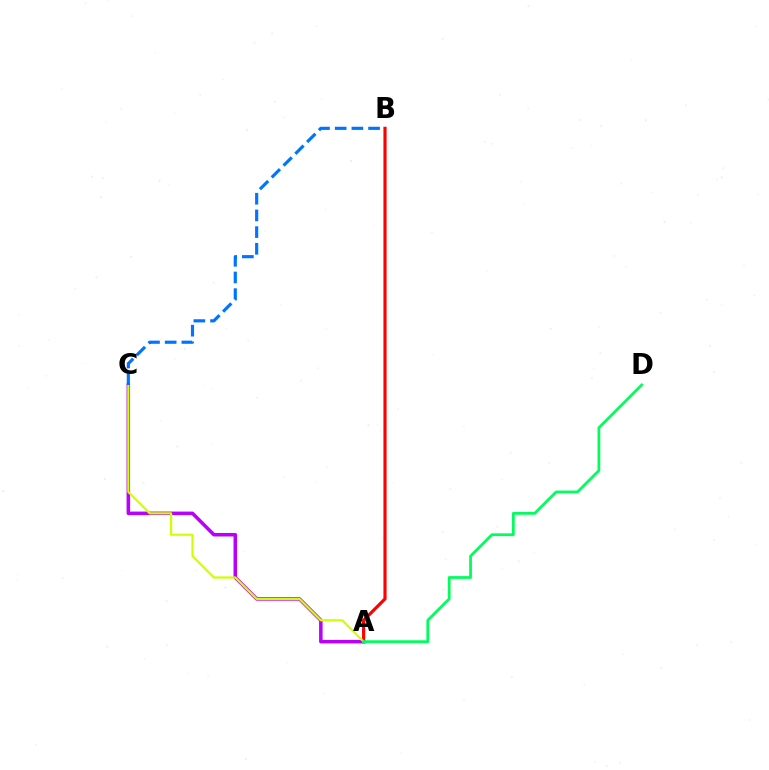{('A', 'B'): [{'color': '#ff0000', 'line_style': 'solid', 'thickness': 2.27}], ('A', 'C'): [{'color': '#b900ff', 'line_style': 'solid', 'thickness': 2.53}, {'color': '#d1ff00', 'line_style': 'solid', 'thickness': 1.58}], ('A', 'D'): [{'color': '#00ff5c', 'line_style': 'solid', 'thickness': 2.0}], ('B', 'C'): [{'color': '#0074ff', 'line_style': 'dashed', 'thickness': 2.27}]}